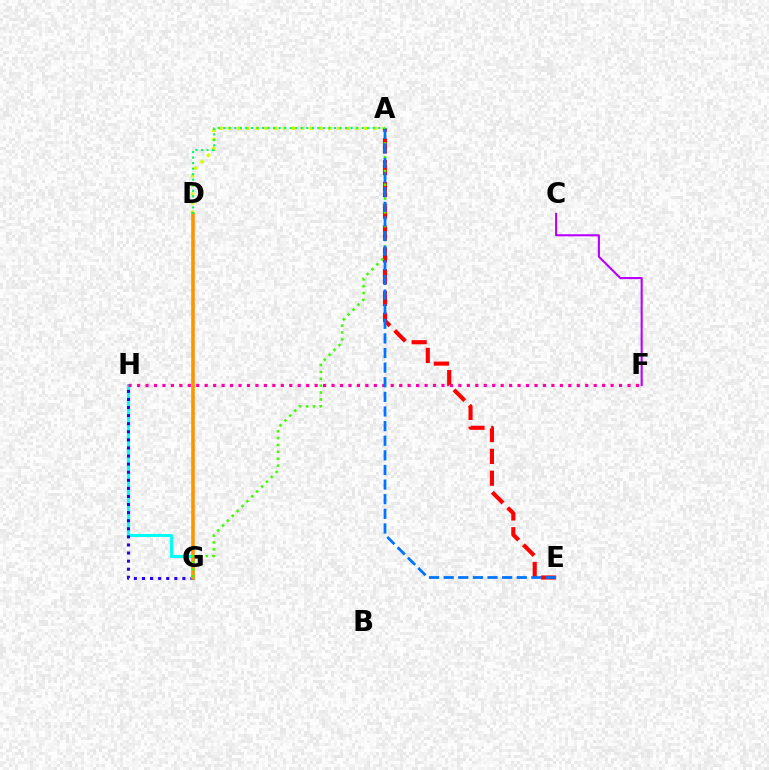{('G', 'H'): [{'color': '#00fff6', 'line_style': 'solid', 'thickness': 2.21}, {'color': '#2500ff', 'line_style': 'dotted', 'thickness': 2.2}], ('F', 'H'): [{'color': '#ff00ac', 'line_style': 'dotted', 'thickness': 2.3}], ('A', 'D'): [{'color': '#d1ff00', 'line_style': 'dotted', 'thickness': 2.46}, {'color': '#00ff5c', 'line_style': 'dotted', 'thickness': 1.5}], ('A', 'E'): [{'color': '#ff0000', 'line_style': 'dashed', 'thickness': 2.96}, {'color': '#0074ff', 'line_style': 'dashed', 'thickness': 1.99}], ('D', 'G'): [{'color': '#ff9400', 'line_style': 'solid', 'thickness': 2.58}], ('A', 'G'): [{'color': '#3dff00', 'line_style': 'dotted', 'thickness': 1.87}], ('C', 'F'): [{'color': '#b900ff', 'line_style': 'solid', 'thickness': 1.51}]}